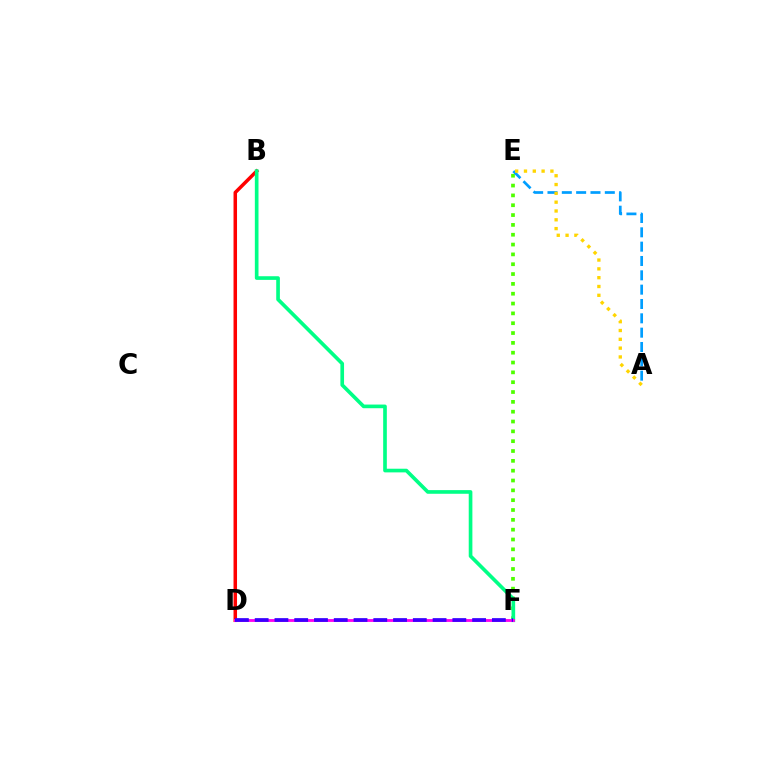{('B', 'D'): [{'color': '#ff0000', 'line_style': 'solid', 'thickness': 2.53}], ('E', 'F'): [{'color': '#4fff00', 'line_style': 'dotted', 'thickness': 2.67}], ('B', 'F'): [{'color': '#00ff86', 'line_style': 'solid', 'thickness': 2.63}], ('A', 'E'): [{'color': '#009eff', 'line_style': 'dashed', 'thickness': 1.95}, {'color': '#ffd500', 'line_style': 'dotted', 'thickness': 2.39}], ('D', 'F'): [{'color': '#ff00ed', 'line_style': 'solid', 'thickness': 2.05}, {'color': '#3700ff', 'line_style': 'dashed', 'thickness': 2.69}]}